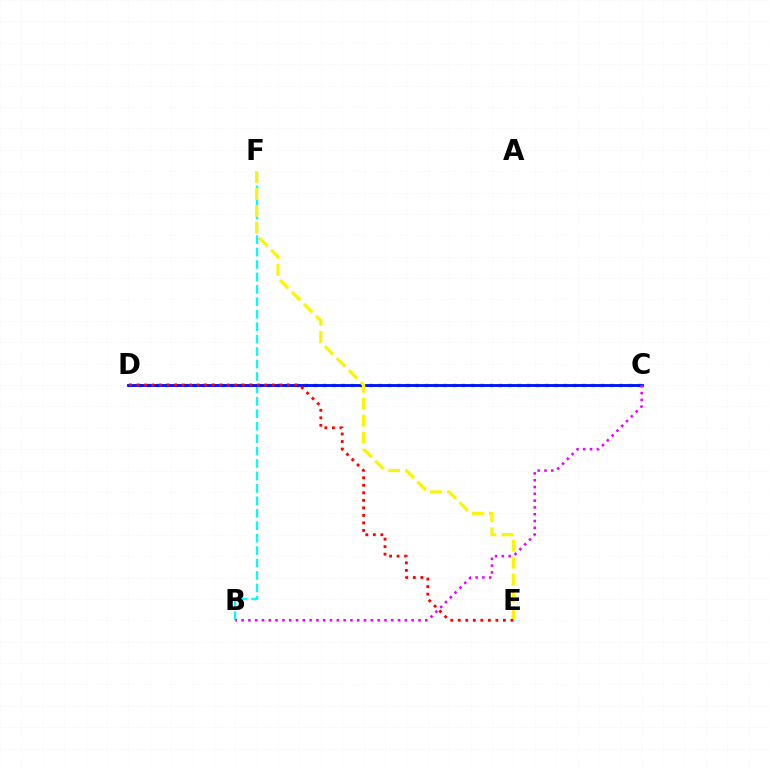{('B', 'F'): [{'color': '#00fff6', 'line_style': 'dashed', 'thickness': 1.69}], ('C', 'D'): [{'color': '#08ff00', 'line_style': 'dotted', 'thickness': 2.52}, {'color': '#0010ff', 'line_style': 'solid', 'thickness': 2.04}], ('E', 'F'): [{'color': '#fcf500', 'line_style': 'dashed', 'thickness': 2.3}], ('D', 'E'): [{'color': '#ff0000', 'line_style': 'dotted', 'thickness': 2.04}], ('B', 'C'): [{'color': '#ee00ff', 'line_style': 'dotted', 'thickness': 1.85}]}